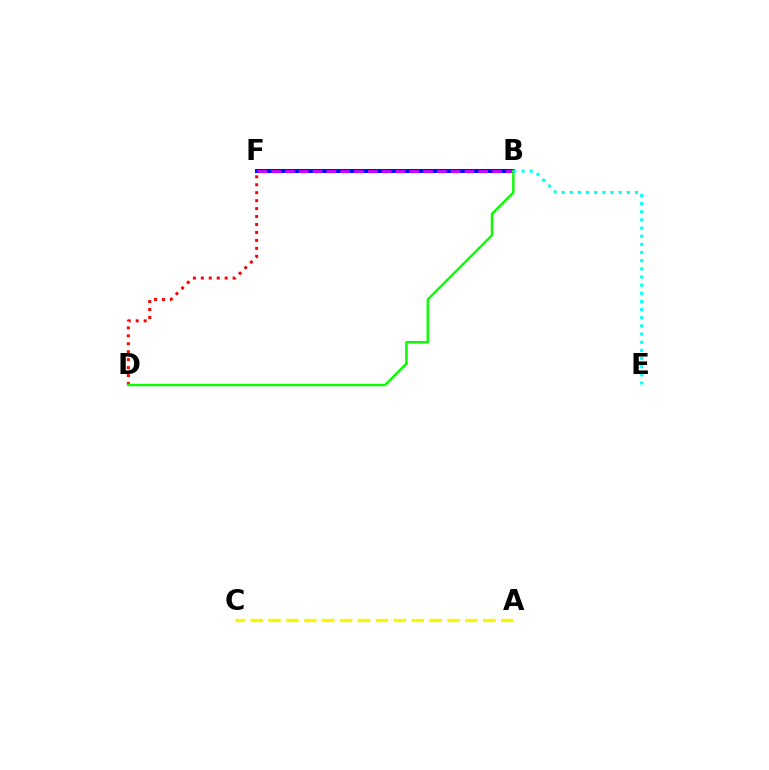{('B', 'F'): [{'color': '#0010ff', 'line_style': 'solid', 'thickness': 2.91}, {'color': '#ee00ff', 'line_style': 'dashed', 'thickness': 1.88}], ('D', 'F'): [{'color': '#ff0000', 'line_style': 'dotted', 'thickness': 2.16}], ('A', 'C'): [{'color': '#fcf500', 'line_style': 'dashed', 'thickness': 2.43}], ('B', 'D'): [{'color': '#08ff00', 'line_style': 'solid', 'thickness': 1.74}], ('B', 'E'): [{'color': '#00fff6', 'line_style': 'dotted', 'thickness': 2.22}]}